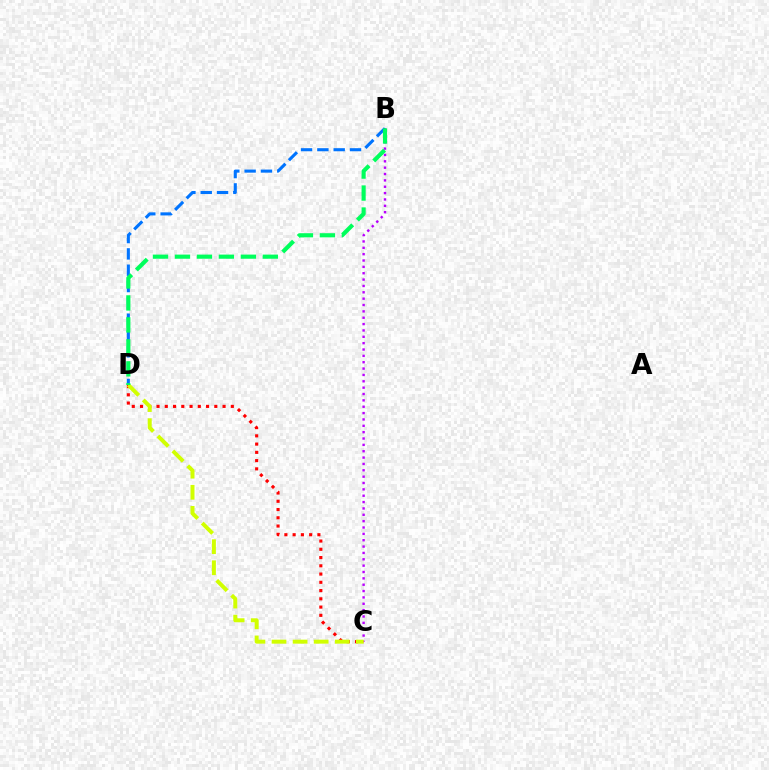{('B', 'C'): [{'color': '#b900ff', 'line_style': 'dotted', 'thickness': 1.73}], ('C', 'D'): [{'color': '#ff0000', 'line_style': 'dotted', 'thickness': 2.24}, {'color': '#d1ff00', 'line_style': 'dashed', 'thickness': 2.86}], ('B', 'D'): [{'color': '#0074ff', 'line_style': 'dashed', 'thickness': 2.22}, {'color': '#00ff5c', 'line_style': 'dashed', 'thickness': 2.98}]}